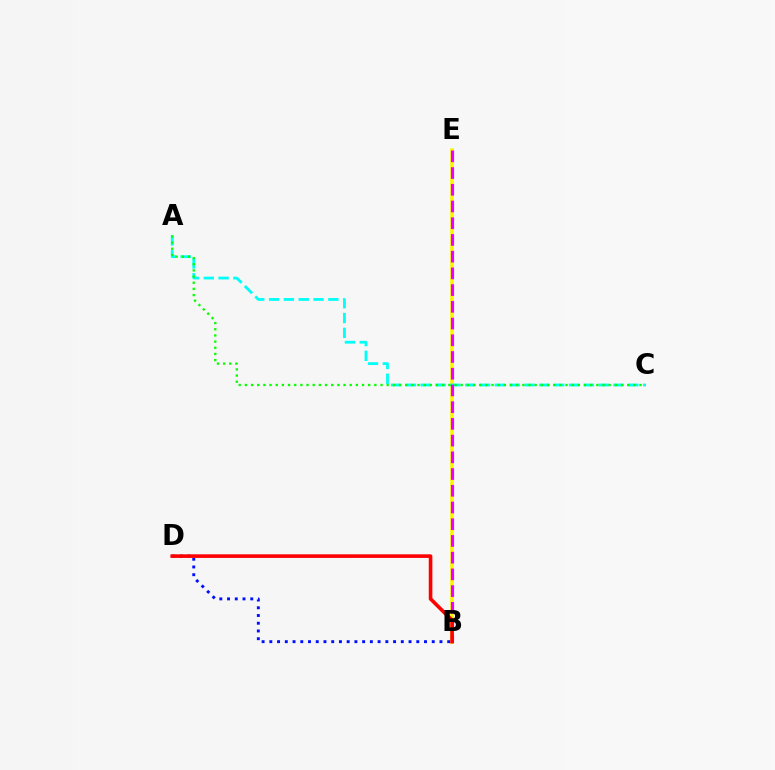{('B', 'E'): [{'color': '#fcf500', 'line_style': 'solid', 'thickness': 2.59}, {'color': '#ee00ff', 'line_style': 'dashed', 'thickness': 2.27}], ('A', 'C'): [{'color': '#00fff6', 'line_style': 'dashed', 'thickness': 2.01}, {'color': '#08ff00', 'line_style': 'dotted', 'thickness': 1.68}], ('B', 'D'): [{'color': '#0010ff', 'line_style': 'dotted', 'thickness': 2.1}, {'color': '#ff0000', 'line_style': 'solid', 'thickness': 2.6}]}